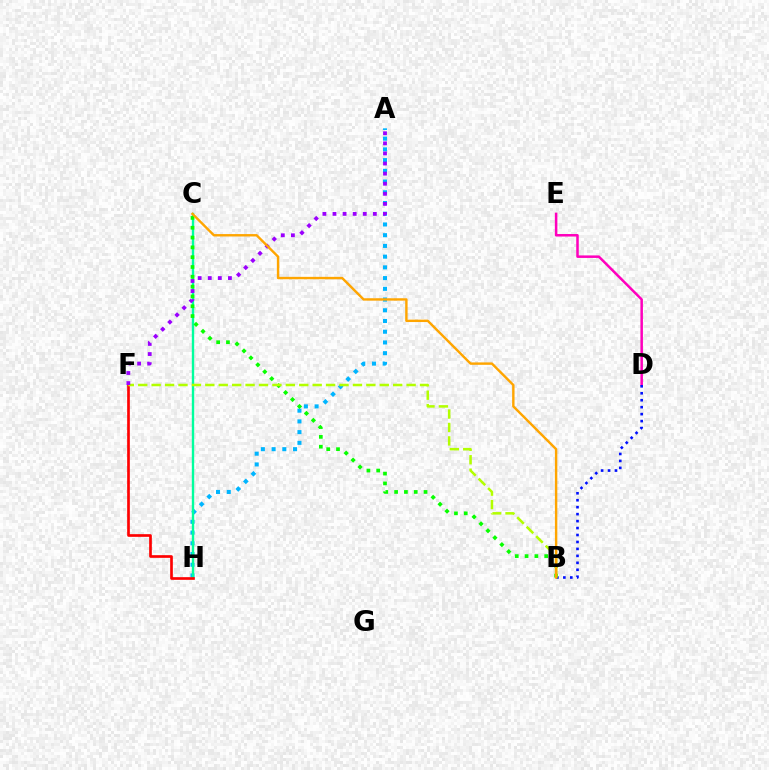{('D', 'E'): [{'color': '#ff00bd', 'line_style': 'solid', 'thickness': 1.81}], ('B', 'D'): [{'color': '#0010ff', 'line_style': 'dotted', 'thickness': 1.89}], ('A', 'H'): [{'color': '#00b5ff', 'line_style': 'dotted', 'thickness': 2.91}], ('C', 'H'): [{'color': '#00ff9d', 'line_style': 'solid', 'thickness': 1.71}], ('F', 'H'): [{'color': '#ff0000', 'line_style': 'solid', 'thickness': 1.92}], ('B', 'C'): [{'color': '#08ff00', 'line_style': 'dotted', 'thickness': 2.67}, {'color': '#ffa500', 'line_style': 'solid', 'thickness': 1.73}], ('B', 'F'): [{'color': '#b3ff00', 'line_style': 'dashed', 'thickness': 1.82}], ('A', 'F'): [{'color': '#9b00ff', 'line_style': 'dotted', 'thickness': 2.74}]}